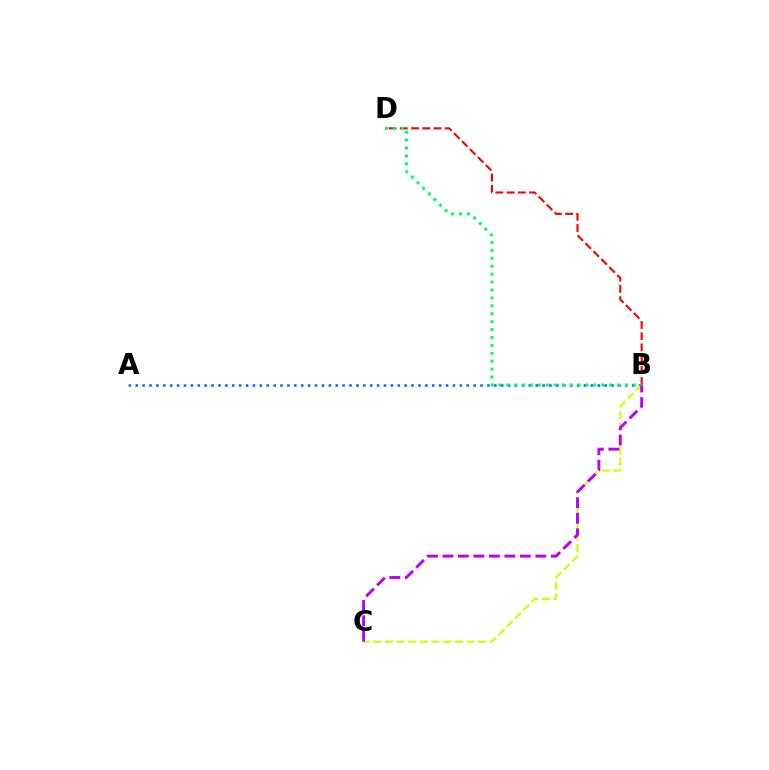{('A', 'B'): [{'color': '#0074ff', 'line_style': 'dotted', 'thickness': 1.87}], ('B', 'D'): [{'color': '#ff0000', 'line_style': 'dashed', 'thickness': 1.53}, {'color': '#00ff5c', 'line_style': 'dotted', 'thickness': 2.15}], ('B', 'C'): [{'color': '#d1ff00', 'line_style': 'dashed', 'thickness': 1.58}, {'color': '#b900ff', 'line_style': 'dashed', 'thickness': 2.1}]}